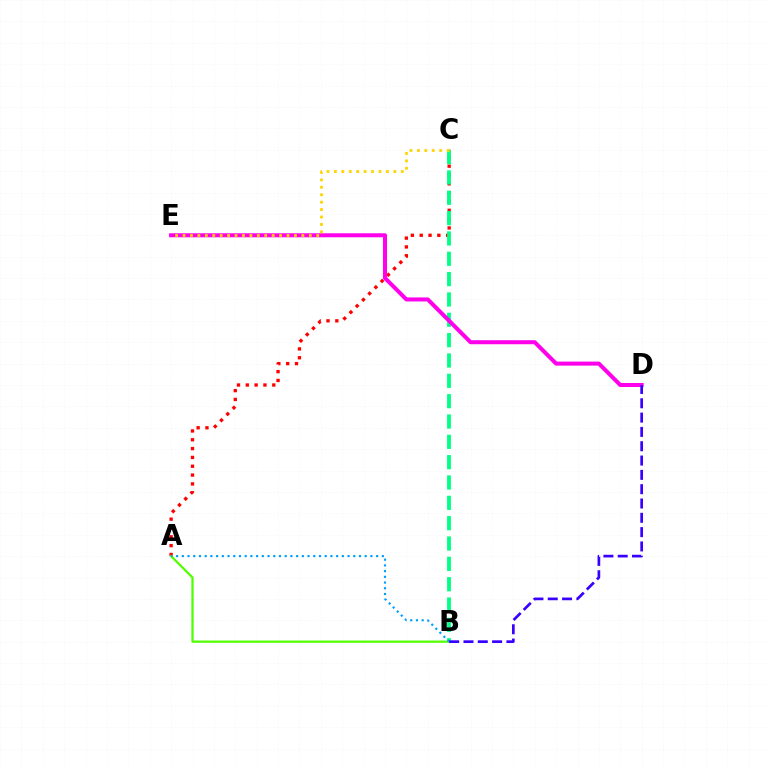{('A', 'C'): [{'color': '#ff0000', 'line_style': 'dotted', 'thickness': 2.4}], ('B', 'C'): [{'color': '#00ff86', 'line_style': 'dashed', 'thickness': 2.76}], ('D', 'E'): [{'color': '#ff00ed', 'line_style': 'solid', 'thickness': 2.9}], ('C', 'E'): [{'color': '#ffd500', 'line_style': 'dotted', 'thickness': 2.02}], ('A', 'B'): [{'color': '#4fff00', 'line_style': 'solid', 'thickness': 1.61}, {'color': '#009eff', 'line_style': 'dotted', 'thickness': 1.55}], ('B', 'D'): [{'color': '#3700ff', 'line_style': 'dashed', 'thickness': 1.94}]}